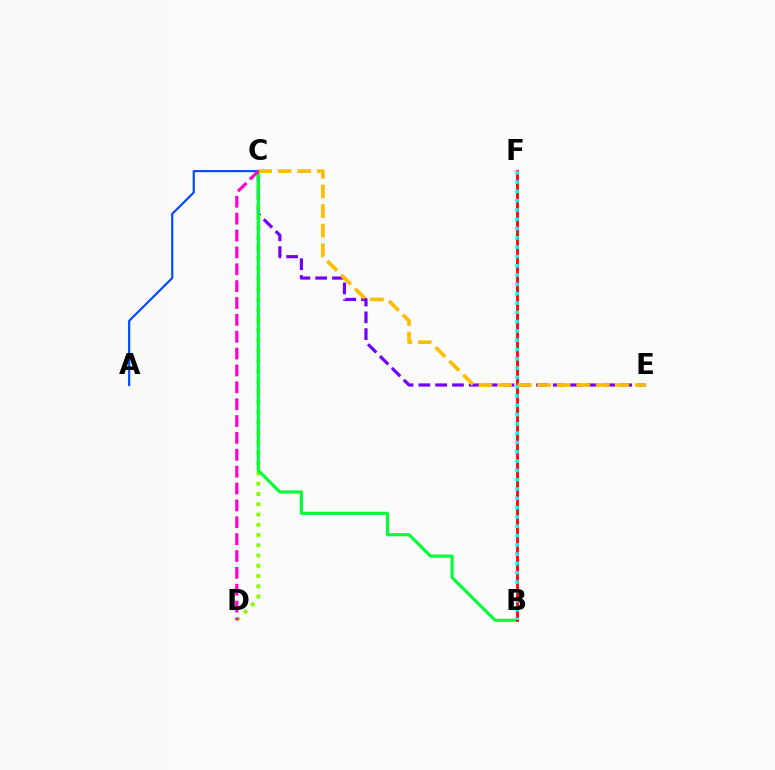{('C', 'E'): [{'color': '#7200ff', 'line_style': 'dashed', 'thickness': 2.28}, {'color': '#ffbd00', 'line_style': 'dashed', 'thickness': 2.66}], ('C', 'D'): [{'color': '#84ff00', 'line_style': 'dotted', 'thickness': 2.79}, {'color': '#ff00cf', 'line_style': 'dashed', 'thickness': 2.29}], ('B', 'C'): [{'color': '#00ff39', 'line_style': 'solid', 'thickness': 2.25}], ('A', 'C'): [{'color': '#004bff', 'line_style': 'solid', 'thickness': 1.56}], ('B', 'F'): [{'color': '#ff0000', 'line_style': 'solid', 'thickness': 2.0}, {'color': '#00fff6', 'line_style': 'dotted', 'thickness': 2.53}]}